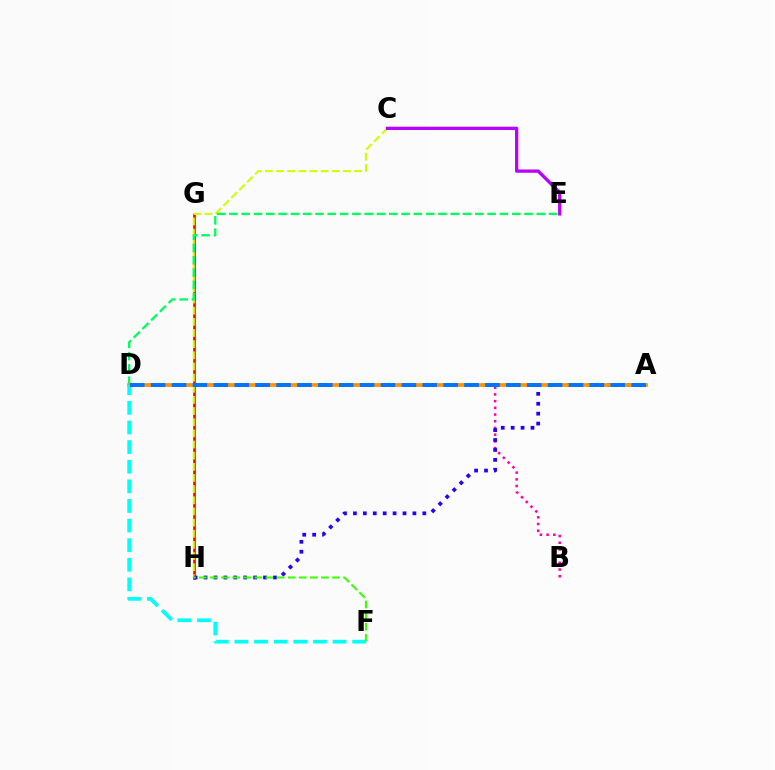{('G', 'H'): [{'color': '#ff0000', 'line_style': 'solid', 'thickness': 1.9}], ('C', 'H'): [{'color': '#d1ff00', 'line_style': 'dashed', 'thickness': 1.51}], ('B', 'D'): [{'color': '#ff00ac', 'line_style': 'dotted', 'thickness': 1.82}], ('D', 'E'): [{'color': '#00ff5c', 'line_style': 'dashed', 'thickness': 1.67}], ('A', 'H'): [{'color': '#2500ff', 'line_style': 'dotted', 'thickness': 2.69}], ('F', 'H'): [{'color': '#3dff00', 'line_style': 'dashed', 'thickness': 1.51}], ('A', 'D'): [{'color': '#ff9400', 'line_style': 'solid', 'thickness': 2.71}, {'color': '#0074ff', 'line_style': 'dashed', 'thickness': 2.84}], ('D', 'F'): [{'color': '#00fff6', 'line_style': 'dashed', 'thickness': 2.67}], ('C', 'E'): [{'color': '#b900ff', 'line_style': 'solid', 'thickness': 2.36}]}